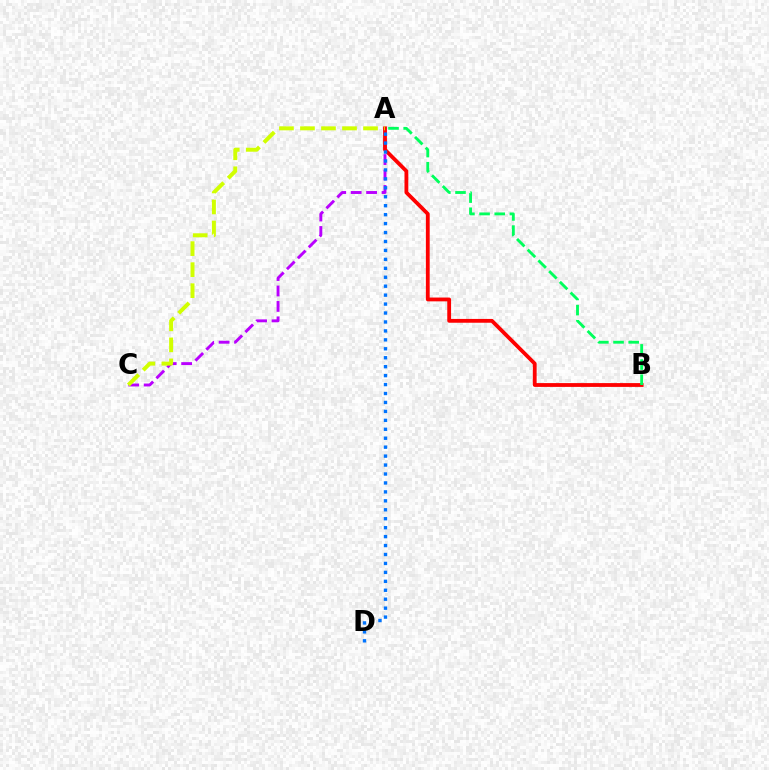{('A', 'C'): [{'color': '#b900ff', 'line_style': 'dashed', 'thickness': 2.1}, {'color': '#d1ff00', 'line_style': 'dashed', 'thickness': 2.86}], ('A', 'B'): [{'color': '#ff0000', 'line_style': 'solid', 'thickness': 2.74}, {'color': '#00ff5c', 'line_style': 'dashed', 'thickness': 2.06}], ('A', 'D'): [{'color': '#0074ff', 'line_style': 'dotted', 'thickness': 2.43}]}